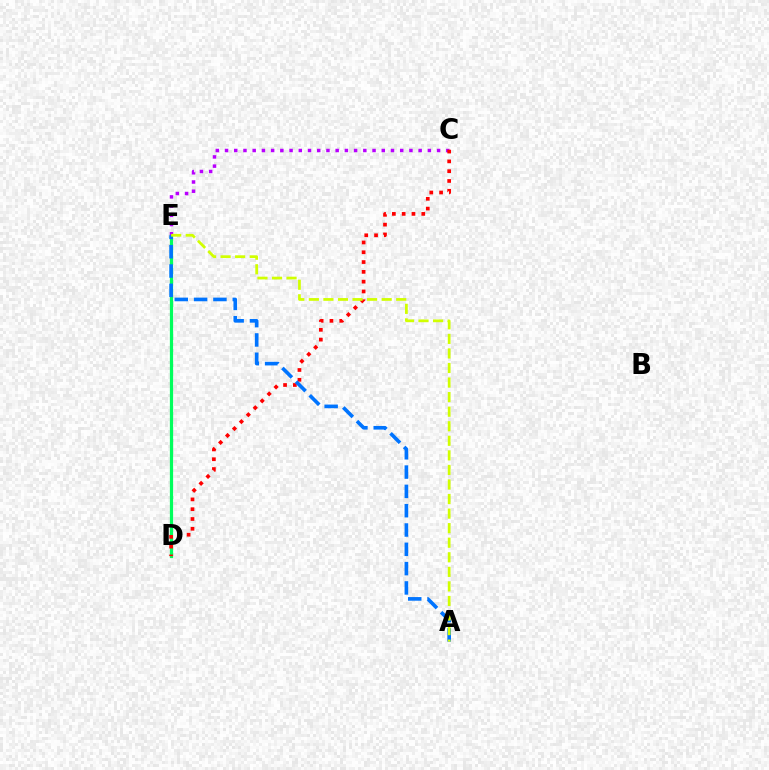{('D', 'E'): [{'color': '#00ff5c', 'line_style': 'solid', 'thickness': 2.34}], ('C', 'E'): [{'color': '#b900ff', 'line_style': 'dotted', 'thickness': 2.5}], ('C', 'D'): [{'color': '#ff0000', 'line_style': 'dotted', 'thickness': 2.66}], ('A', 'E'): [{'color': '#0074ff', 'line_style': 'dashed', 'thickness': 2.62}, {'color': '#d1ff00', 'line_style': 'dashed', 'thickness': 1.98}]}